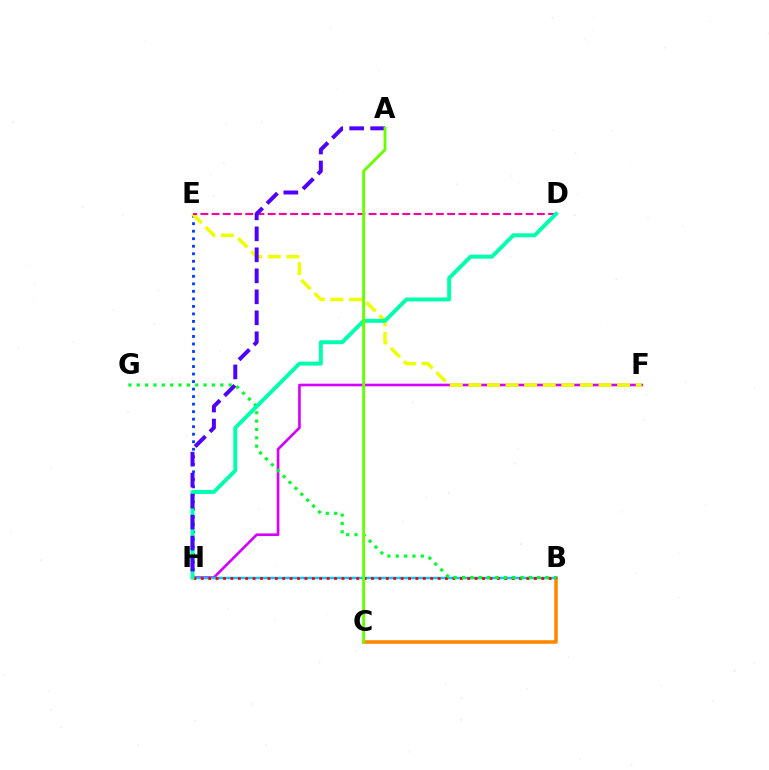{('B', 'C'): [{'color': '#ff8800', 'line_style': 'solid', 'thickness': 2.57}], ('E', 'H'): [{'color': '#003fff', 'line_style': 'dotted', 'thickness': 2.04}], ('F', 'H'): [{'color': '#d600ff', 'line_style': 'solid', 'thickness': 1.9}], ('B', 'H'): [{'color': '#00c7ff', 'line_style': 'solid', 'thickness': 1.8}, {'color': '#ff0000', 'line_style': 'dotted', 'thickness': 2.01}], ('E', 'F'): [{'color': '#eeff00', 'line_style': 'dashed', 'thickness': 2.53}], ('B', 'G'): [{'color': '#00ff27', 'line_style': 'dotted', 'thickness': 2.27}], ('D', 'E'): [{'color': '#ff00a0', 'line_style': 'dashed', 'thickness': 1.52}], ('D', 'H'): [{'color': '#00ffaf', 'line_style': 'solid', 'thickness': 2.85}], ('A', 'H'): [{'color': '#4f00ff', 'line_style': 'dashed', 'thickness': 2.85}], ('A', 'C'): [{'color': '#66ff00', 'line_style': 'solid', 'thickness': 2.06}]}